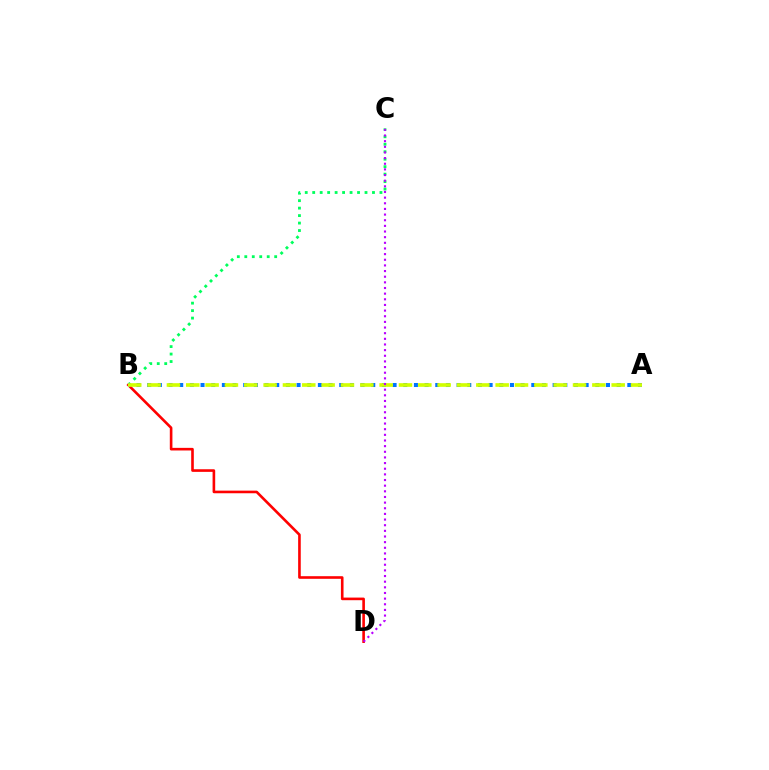{('B', 'C'): [{'color': '#00ff5c', 'line_style': 'dotted', 'thickness': 2.03}], ('B', 'D'): [{'color': '#ff0000', 'line_style': 'solid', 'thickness': 1.89}], ('A', 'B'): [{'color': '#0074ff', 'line_style': 'dotted', 'thickness': 2.9}, {'color': '#d1ff00', 'line_style': 'dashed', 'thickness': 2.63}], ('C', 'D'): [{'color': '#b900ff', 'line_style': 'dotted', 'thickness': 1.53}]}